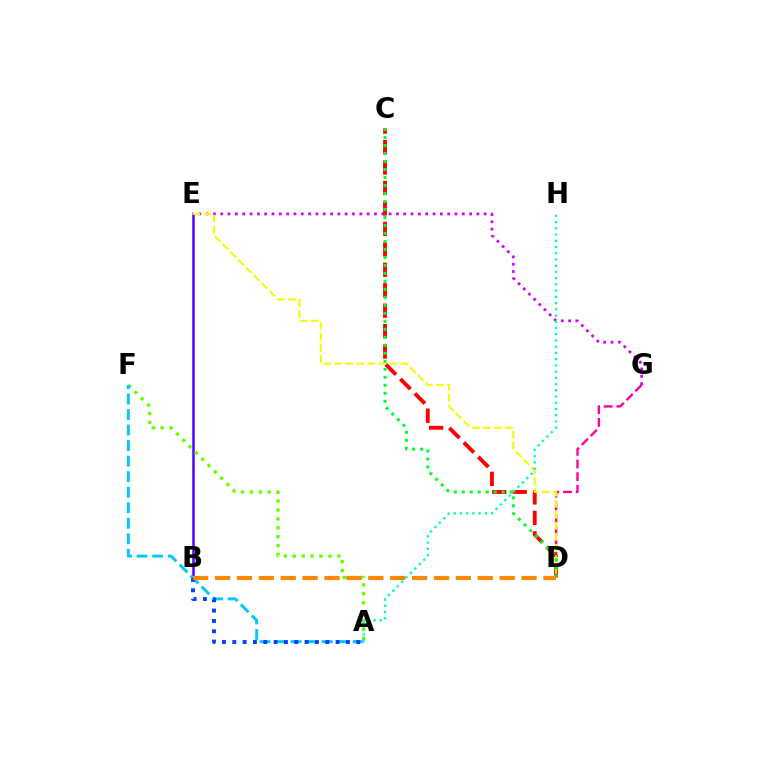{('D', 'G'): [{'color': '#ff00a0', 'line_style': 'dashed', 'thickness': 1.72}], ('E', 'G'): [{'color': '#d600ff', 'line_style': 'dotted', 'thickness': 1.99}], ('B', 'E'): [{'color': '#4f00ff', 'line_style': 'solid', 'thickness': 1.8}], ('A', 'F'): [{'color': '#66ff00', 'line_style': 'dotted', 'thickness': 2.42}, {'color': '#00c7ff', 'line_style': 'dashed', 'thickness': 2.11}], ('C', 'D'): [{'color': '#ff0000', 'line_style': 'dashed', 'thickness': 2.78}, {'color': '#00ff27', 'line_style': 'dotted', 'thickness': 2.17}], ('D', 'E'): [{'color': '#eeff00', 'line_style': 'dashed', 'thickness': 1.5}], ('A', 'B'): [{'color': '#003fff', 'line_style': 'dotted', 'thickness': 2.81}], ('B', 'D'): [{'color': '#ff8800', 'line_style': 'dashed', 'thickness': 2.97}], ('A', 'H'): [{'color': '#00ffaf', 'line_style': 'dotted', 'thickness': 1.69}]}